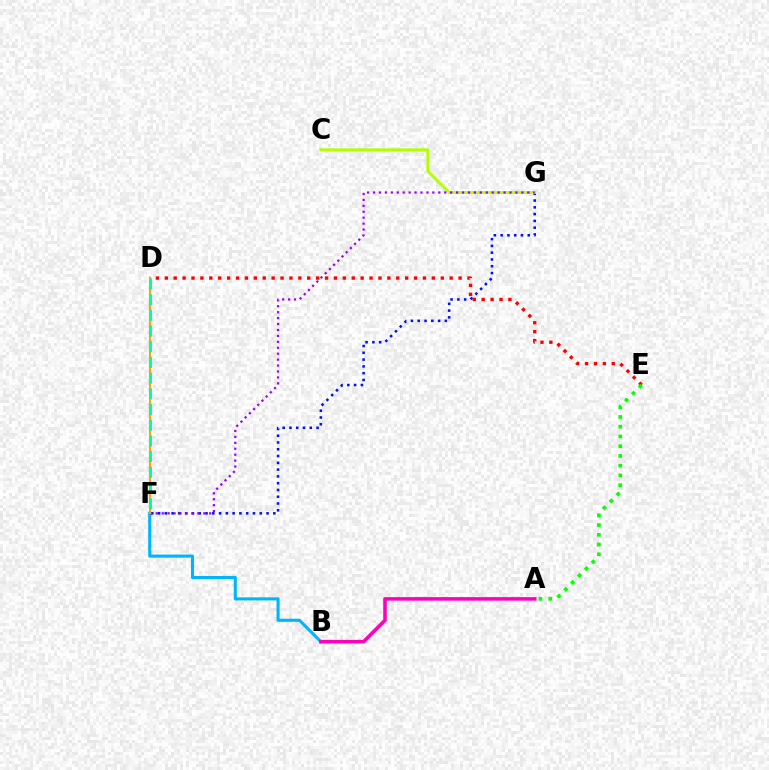{('B', 'F'): [{'color': '#00b5ff', 'line_style': 'solid', 'thickness': 2.23}], ('F', 'G'): [{'color': '#0010ff', 'line_style': 'dotted', 'thickness': 1.84}, {'color': '#9b00ff', 'line_style': 'dotted', 'thickness': 1.61}], ('C', 'G'): [{'color': '#b3ff00', 'line_style': 'solid', 'thickness': 2.02}], ('A', 'B'): [{'color': '#ff00bd', 'line_style': 'solid', 'thickness': 2.55}], ('D', 'E'): [{'color': '#ff0000', 'line_style': 'dotted', 'thickness': 2.42}], ('A', 'E'): [{'color': '#08ff00', 'line_style': 'dotted', 'thickness': 2.65}], ('D', 'F'): [{'color': '#ffa500', 'line_style': 'solid', 'thickness': 1.55}, {'color': '#00ff9d', 'line_style': 'dashed', 'thickness': 2.13}]}